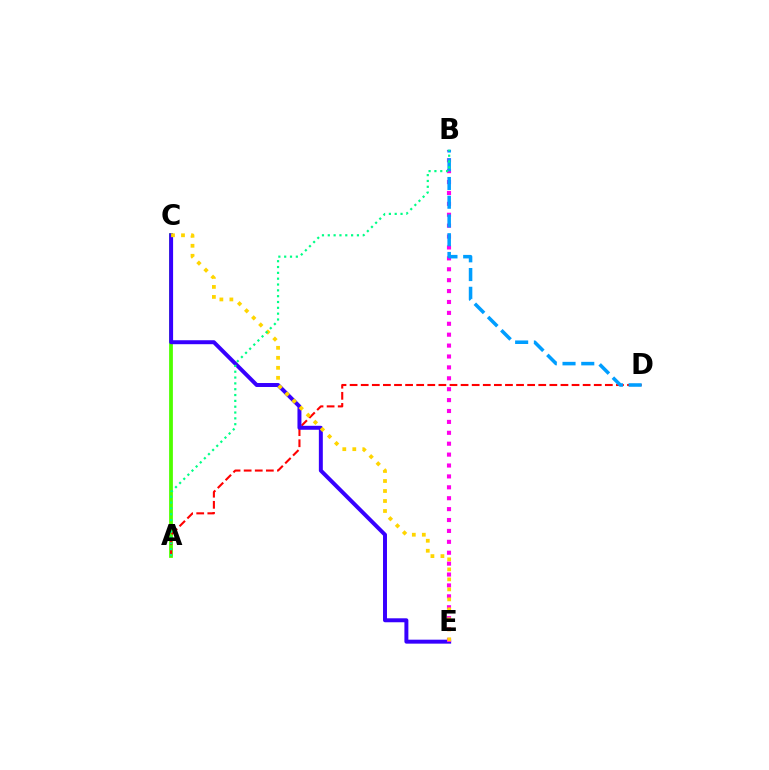{('A', 'C'): [{'color': '#4fff00', 'line_style': 'solid', 'thickness': 2.72}], ('A', 'D'): [{'color': '#ff0000', 'line_style': 'dashed', 'thickness': 1.51}], ('C', 'E'): [{'color': '#3700ff', 'line_style': 'solid', 'thickness': 2.85}, {'color': '#ffd500', 'line_style': 'dotted', 'thickness': 2.72}], ('B', 'E'): [{'color': '#ff00ed', 'line_style': 'dotted', 'thickness': 2.96}], ('B', 'D'): [{'color': '#009eff', 'line_style': 'dashed', 'thickness': 2.55}], ('A', 'B'): [{'color': '#00ff86', 'line_style': 'dotted', 'thickness': 1.58}]}